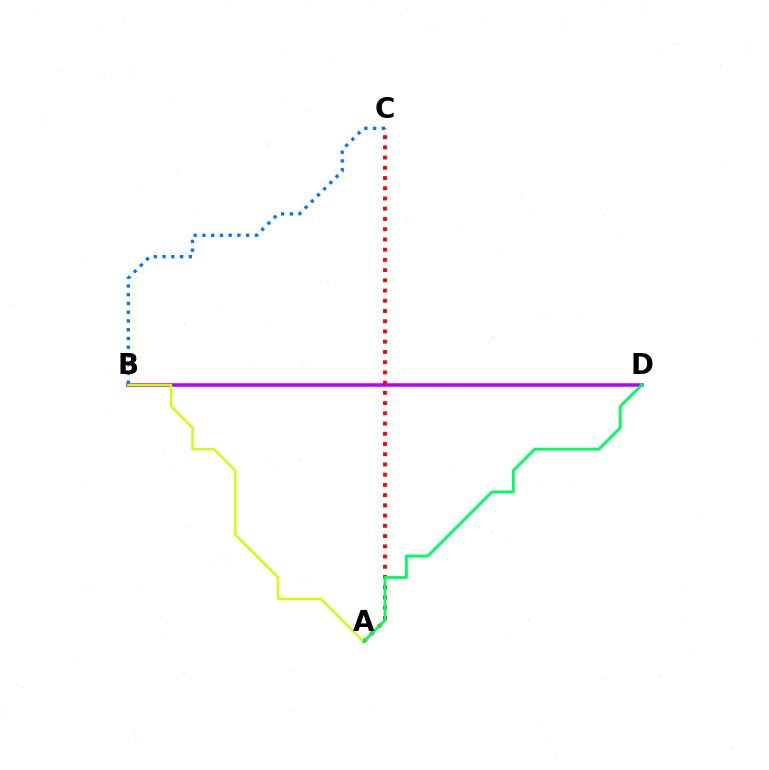{('B', 'D'): [{'color': '#b900ff', 'line_style': 'solid', 'thickness': 2.54}], ('B', 'C'): [{'color': '#0074ff', 'line_style': 'dotted', 'thickness': 2.38}], ('A', 'C'): [{'color': '#ff0000', 'line_style': 'dotted', 'thickness': 2.78}], ('A', 'B'): [{'color': '#d1ff00', 'line_style': 'solid', 'thickness': 1.71}], ('A', 'D'): [{'color': '#00ff5c', 'line_style': 'solid', 'thickness': 2.06}]}